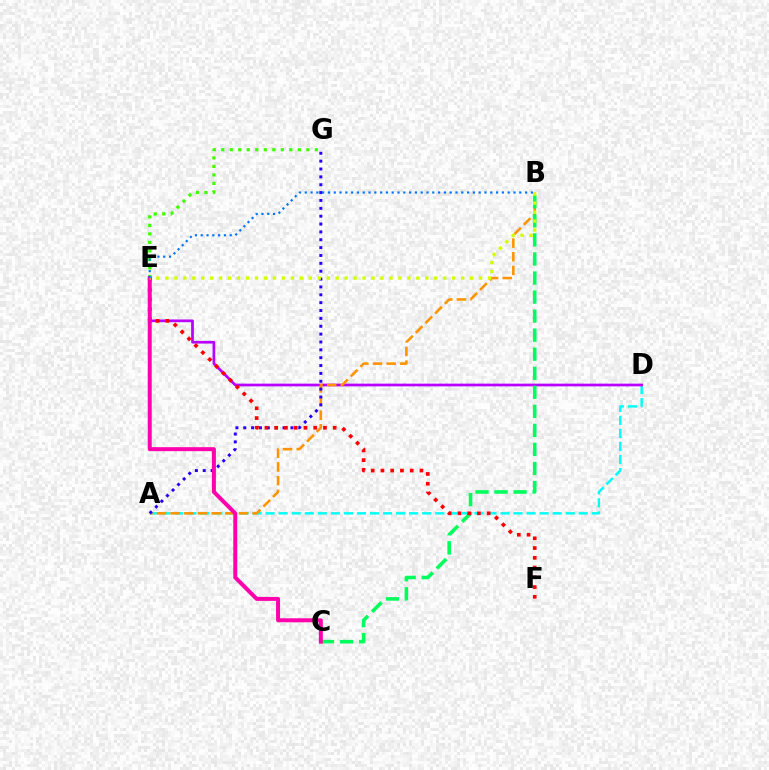{('A', 'D'): [{'color': '#00fff6', 'line_style': 'dashed', 'thickness': 1.77}], ('D', 'E'): [{'color': '#b900ff', 'line_style': 'solid', 'thickness': 1.95}], ('A', 'B'): [{'color': '#ff9400', 'line_style': 'dashed', 'thickness': 1.86}], ('A', 'G'): [{'color': '#2500ff', 'line_style': 'dotted', 'thickness': 2.14}], ('B', 'C'): [{'color': '#00ff5c', 'line_style': 'dashed', 'thickness': 2.59}], ('E', 'G'): [{'color': '#3dff00', 'line_style': 'dotted', 'thickness': 2.31}], ('E', 'F'): [{'color': '#ff0000', 'line_style': 'dotted', 'thickness': 2.65}], ('C', 'E'): [{'color': '#ff00ac', 'line_style': 'solid', 'thickness': 2.87}], ('B', 'E'): [{'color': '#d1ff00', 'line_style': 'dotted', 'thickness': 2.44}, {'color': '#0074ff', 'line_style': 'dotted', 'thickness': 1.58}]}